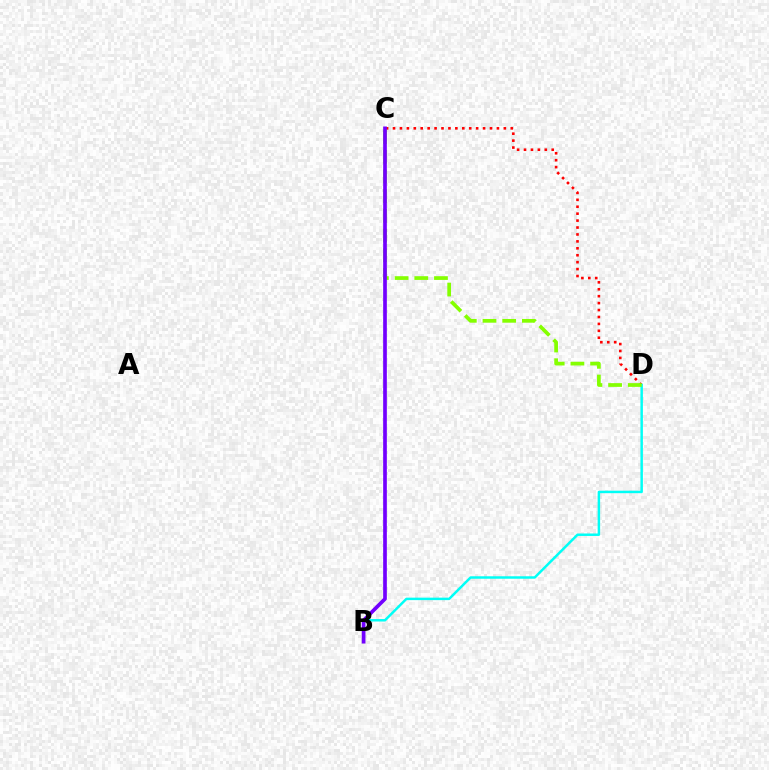{('C', 'D'): [{'color': '#ff0000', 'line_style': 'dotted', 'thickness': 1.88}, {'color': '#84ff00', 'line_style': 'dashed', 'thickness': 2.68}], ('B', 'D'): [{'color': '#00fff6', 'line_style': 'solid', 'thickness': 1.78}], ('B', 'C'): [{'color': '#7200ff', 'line_style': 'solid', 'thickness': 2.65}]}